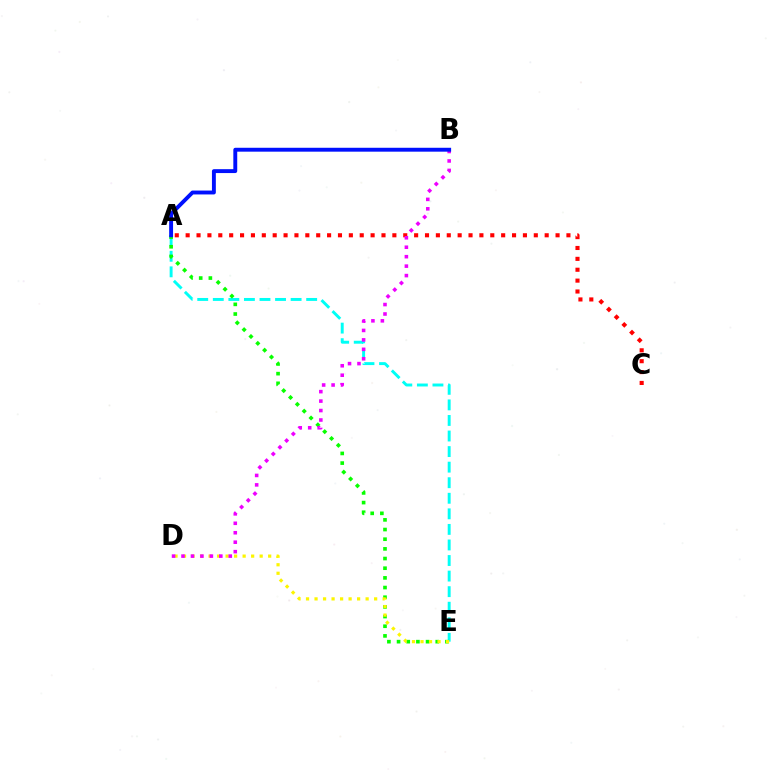{('A', 'E'): [{'color': '#00fff6', 'line_style': 'dashed', 'thickness': 2.11}, {'color': '#08ff00', 'line_style': 'dotted', 'thickness': 2.63}], ('D', 'E'): [{'color': '#fcf500', 'line_style': 'dotted', 'thickness': 2.31}], ('A', 'C'): [{'color': '#ff0000', 'line_style': 'dotted', 'thickness': 2.96}], ('B', 'D'): [{'color': '#ee00ff', 'line_style': 'dotted', 'thickness': 2.57}], ('A', 'B'): [{'color': '#0010ff', 'line_style': 'solid', 'thickness': 2.8}]}